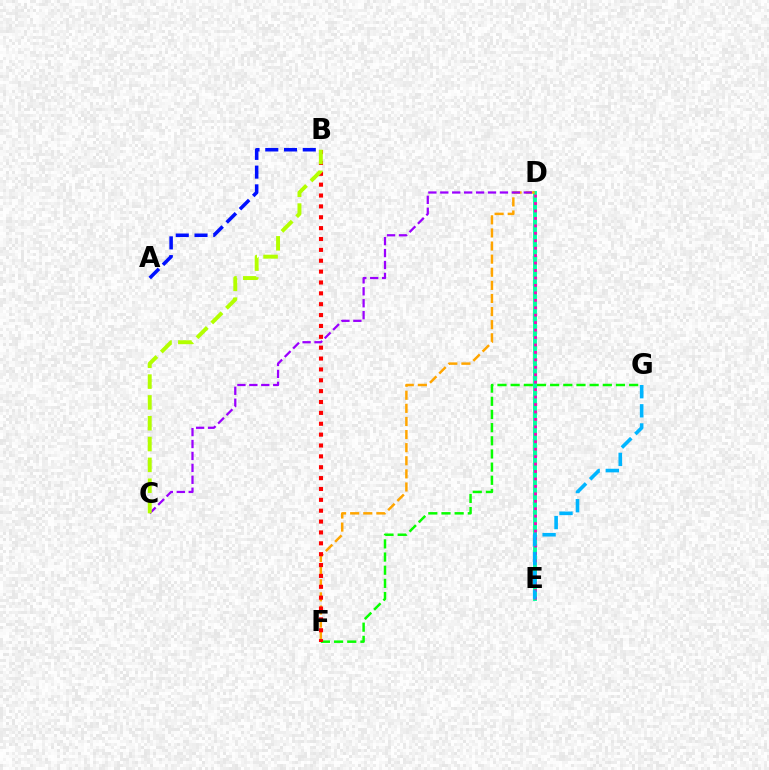{('D', 'E'): [{'color': '#00ff9d', 'line_style': 'solid', 'thickness': 2.8}, {'color': '#ff00bd', 'line_style': 'dotted', 'thickness': 2.02}], ('D', 'F'): [{'color': '#ffa500', 'line_style': 'dashed', 'thickness': 1.78}], ('F', 'G'): [{'color': '#08ff00', 'line_style': 'dashed', 'thickness': 1.79}], ('C', 'D'): [{'color': '#9b00ff', 'line_style': 'dashed', 'thickness': 1.62}], ('B', 'F'): [{'color': '#ff0000', 'line_style': 'dotted', 'thickness': 2.95}], ('B', 'C'): [{'color': '#b3ff00', 'line_style': 'dashed', 'thickness': 2.83}], ('A', 'B'): [{'color': '#0010ff', 'line_style': 'dashed', 'thickness': 2.55}], ('E', 'G'): [{'color': '#00b5ff', 'line_style': 'dashed', 'thickness': 2.6}]}